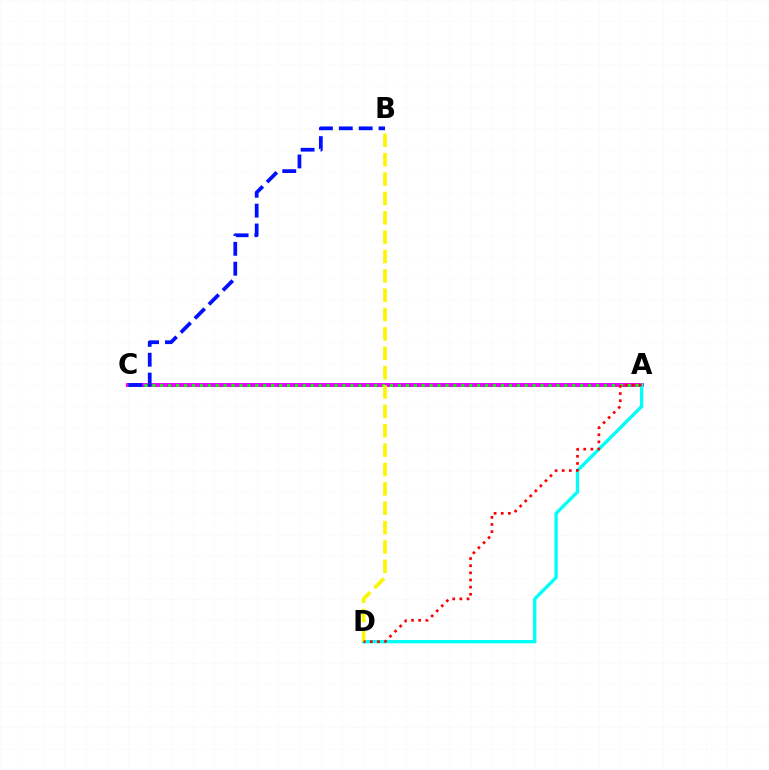{('A', 'C'): [{'color': '#ee00ff', 'line_style': 'solid', 'thickness': 2.84}, {'color': '#08ff00', 'line_style': 'dotted', 'thickness': 2.15}], ('A', 'D'): [{'color': '#00fff6', 'line_style': 'solid', 'thickness': 2.41}, {'color': '#ff0000', 'line_style': 'dotted', 'thickness': 1.94}], ('B', 'C'): [{'color': '#0010ff', 'line_style': 'dashed', 'thickness': 2.7}], ('B', 'D'): [{'color': '#fcf500', 'line_style': 'dashed', 'thickness': 2.63}]}